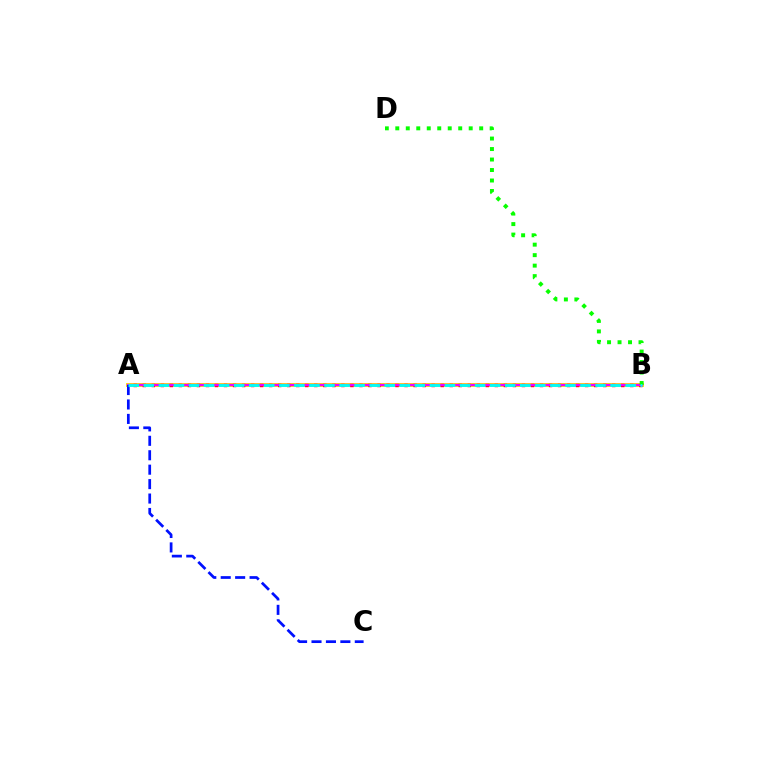{('A', 'B'): [{'color': '#fcf500', 'line_style': 'solid', 'thickness': 2.89}, {'color': '#ff0000', 'line_style': 'dotted', 'thickness': 2.45}, {'color': '#ee00ff', 'line_style': 'solid', 'thickness': 1.75}, {'color': '#00fff6', 'line_style': 'dashed', 'thickness': 2.05}], ('A', 'C'): [{'color': '#0010ff', 'line_style': 'dashed', 'thickness': 1.96}], ('B', 'D'): [{'color': '#08ff00', 'line_style': 'dotted', 'thickness': 2.85}]}